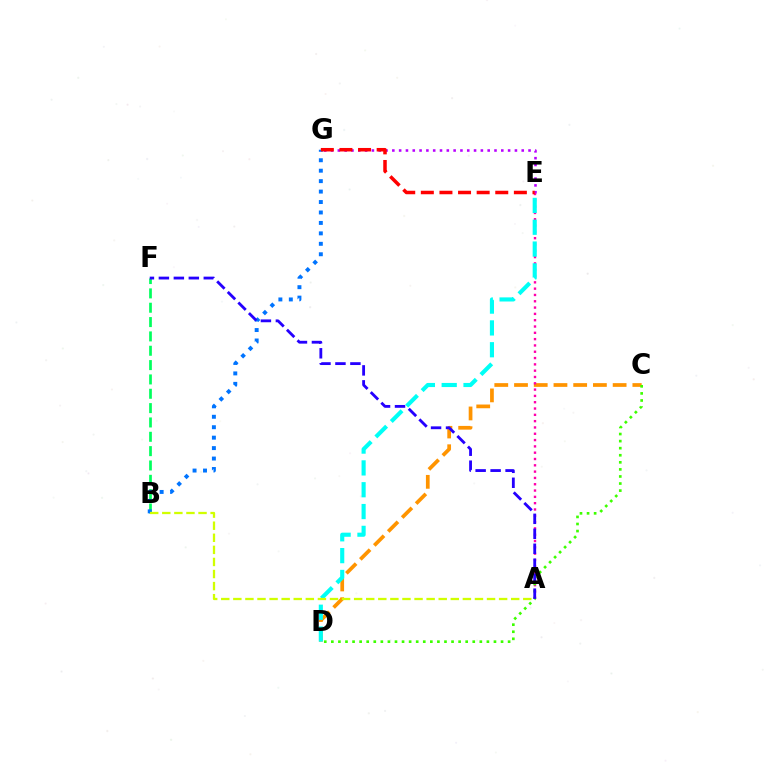{('E', 'G'): [{'color': '#b900ff', 'line_style': 'dotted', 'thickness': 1.85}, {'color': '#ff0000', 'line_style': 'dashed', 'thickness': 2.53}], ('C', 'D'): [{'color': '#ff9400', 'line_style': 'dashed', 'thickness': 2.68}, {'color': '#3dff00', 'line_style': 'dotted', 'thickness': 1.92}], ('B', 'F'): [{'color': '#00ff5c', 'line_style': 'dashed', 'thickness': 1.95}], ('A', 'E'): [{'color': '#ff00ac', 'line_style': 'dotted', 'thickness': 1.71}], ('D', 'E'): [{'color': '#00fff6', 'line_style': 'dashed', 'thickness': 2.96}], ('B', 'G'): [{'color': '#0074ff', 'line_style': 'dotted', 'thickness': 2.84}], ('A', 'B'): [{'color': '#d1ff00', 'line_style': 'dashed', 'thickness': 1.64}], ('A', 'F'): [{'color': '#2500ff', 'line_style': 'dashed', 'thickness': 2.03}]}